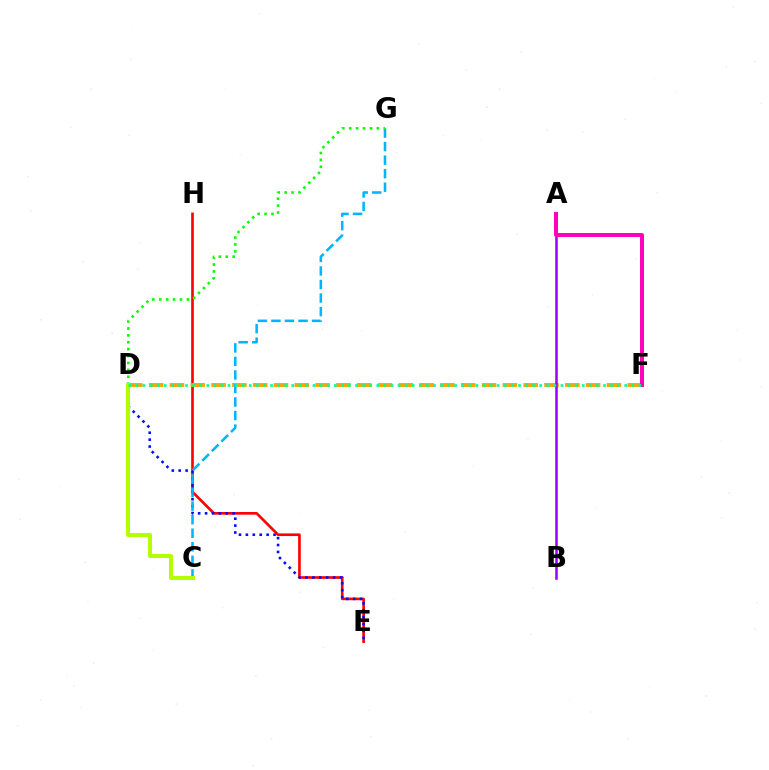{('E', 'H'): [{'color': '#ff0000', 'line_style': 'solid', 'thickness': 1.9}], ('D', 'F'): [{'color': '#ffa500', 'line_style': 'dashed', 'thickness': 2.83}, {'color': '#00ff9d', 'line_style': 'dotted', 'thickness': 1.92}], ('A', 'B'): [{'color': '#9b00ff', 'line_style': 'solid', 'thickness': 1.82}], ('A', 'F'): [{'color': '#ff00bd', 'line_style': 'solid', 'thickness': 2.87}], ('D', 'E'): [{'color': '#0010ff', 'line_style': 'dotted', 'thickness': 1.88}], ('C', 'G'): [{'color': '#00b5ff', 'line_style': 'dashed', 'thickness': 1.84}], ('D', 'G'): [{'color': '#08ff00', 'line_style': 'dotted', 'thickness': 1.88}], ('C', 'D'): [{'color': '#b3ff00', 'line_style': 'solid', 'thickness': 2.9}]}